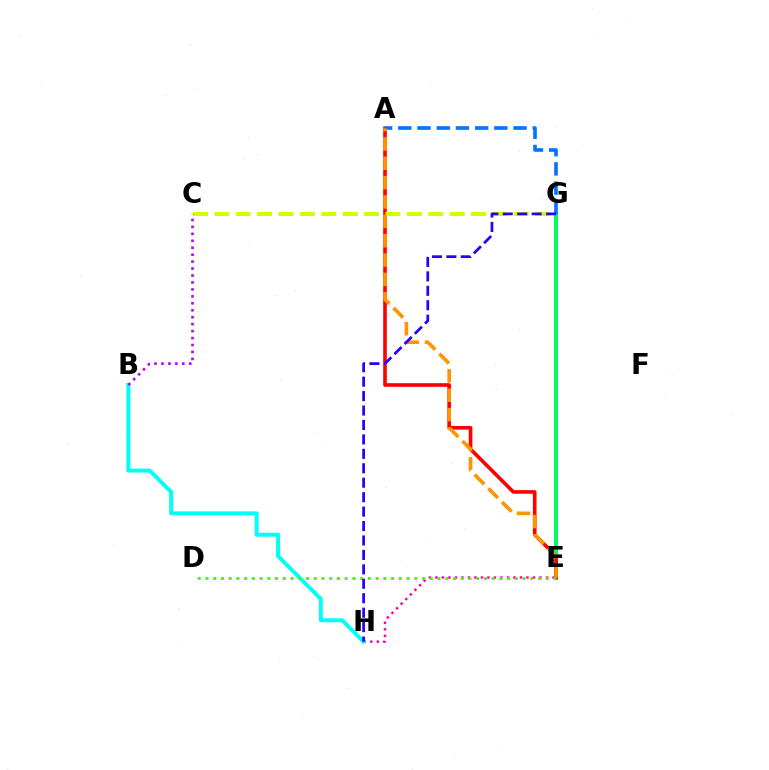{('E', 'H'): [{'color': '#ff00ac', 'line_style': 'dotted', 'thickness': 1.77}], ('B', 'H'): [{'color': '#00fff6', 'line_style': 'solid', 'thickness': 2.85}], ('E', 'G'): [{'color': '#00ff5c', 'line_style': 'solid', 'thickness': 2.87}], ('A', 'E'): [{'color': '#ff0000', 'line_style': 'solid', 'thickness': 2.62}, {'color': '#ff9400', 'line_style': 'dashed', 'thickness': 2.63}], ('A', 'G'): [{'color': '#0074ff', 'line_style': 'dashed', 'thickness': 2.61}], ('C', 'G'): [{'color': '#d1ff00', 'line_style': 'dashed', 'thickness': 2.91}], ('D', 'E'): [{'color': '#3dff00', 'line_style': 'dotted', 'thickness': 2.1}], ('B', 'C'): [{'color': '#b900ff', 'line_style': 'dotted', 'thickness': 1.89}], ('G', 'H'): [{'color': '#2500ff', 'line_style': 'dashed', 'thickness': 1.96}]}